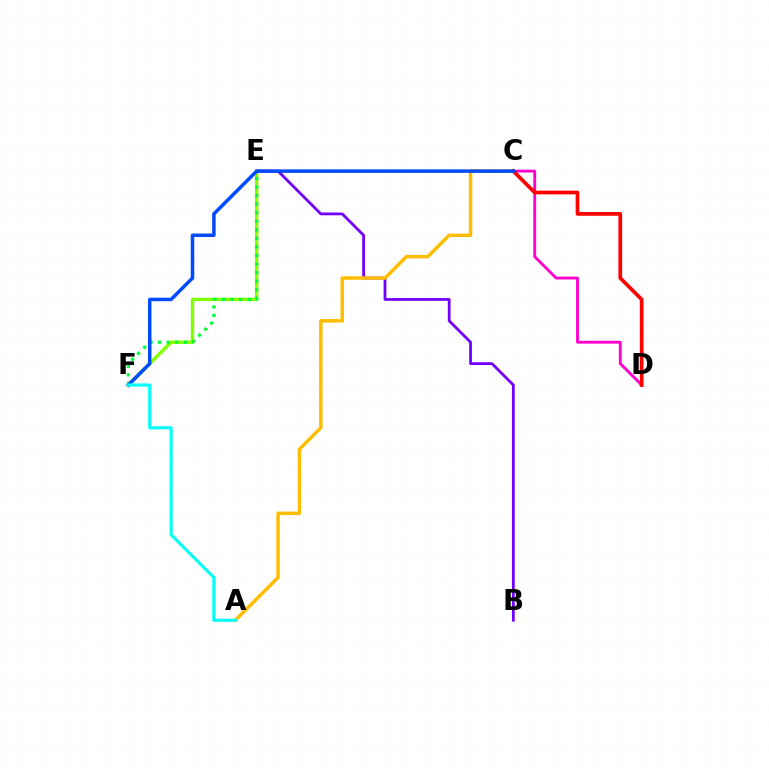{('E', 'F'): [{'color': '#84ff00', 'line_style': 'solid', 'thickness': 2.46}, {'color': '#00ff39', 'line_style': 'dotted', 'thickness': 2.33}], ('C', 'D'): [{'color': '#ff00cf', 'line_style': 'solid', 'thickness': 2.05}, {'color': '#ff0000', 'line_style': 'solid', 'thickness': 2.68}], ('B', 'E'): [{'color': '#7200ff', 'line_style': 'solid', 'thickness': 2.0}], ('A', 'C'): [{'color': '#ffbd00', 'line_style': 'solid', 'thickness': 2.51}], ('C', 'F'): [{'color': '#004bff', 'line_style': 'solid', 'thickness': 2.53}], ('A', 'F'): [{'color': '#00fff6', 'line_style': 'solid', 'thickness': 2.26}]}